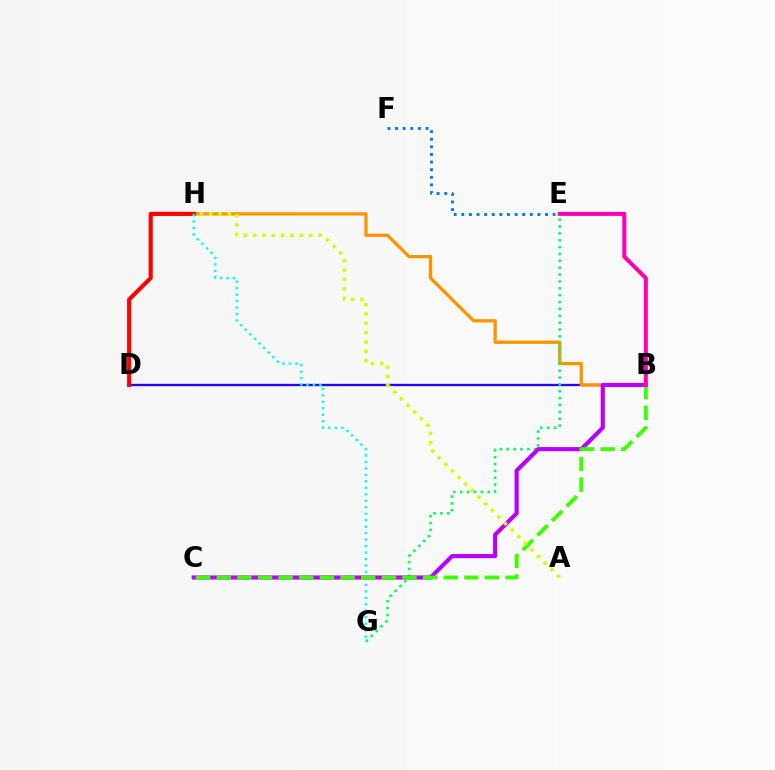{('B', 'D'): [{'color': '#2500ff', 'line_style': 'solid', 'thickness': 1.66}], ('E', 'F'): [{'color': '#0074ff', 'line_style': 'dotted', 'thickness': 2.07}], ('B', 'H'): [{'color': '#ff9400', 'line_style': 'solid', 'thickness': 2.37}], ('D', 'H'): [{'color': '#ff0000', 'line_style': 'solid', 'thickness': 2.97}], ('E', 'G'): [{'color': '#00ff5c', 'line_style': 'dotted', 'thickness': 1.87}], ('G', 'H'): [{'color': '#00fff6', 'line_style': 'dotted', 'thickness': 1.76}], ('B', 'C'): [{'color': '#b900ff', 'line_style': 'solid', 'thickness': 2.98}, {'color': '#3dff00', 'line_style': 'dashed', 'thickness': 2.8}], ('A', 'H'): [{'color': '#d1ff00', 'line_style': 'dotted', 'thickness': 2.54}], ('B', 'E'): [{'color': '#ff00ac', 'line_style': 'solid', 'thickness': 2.89}]}